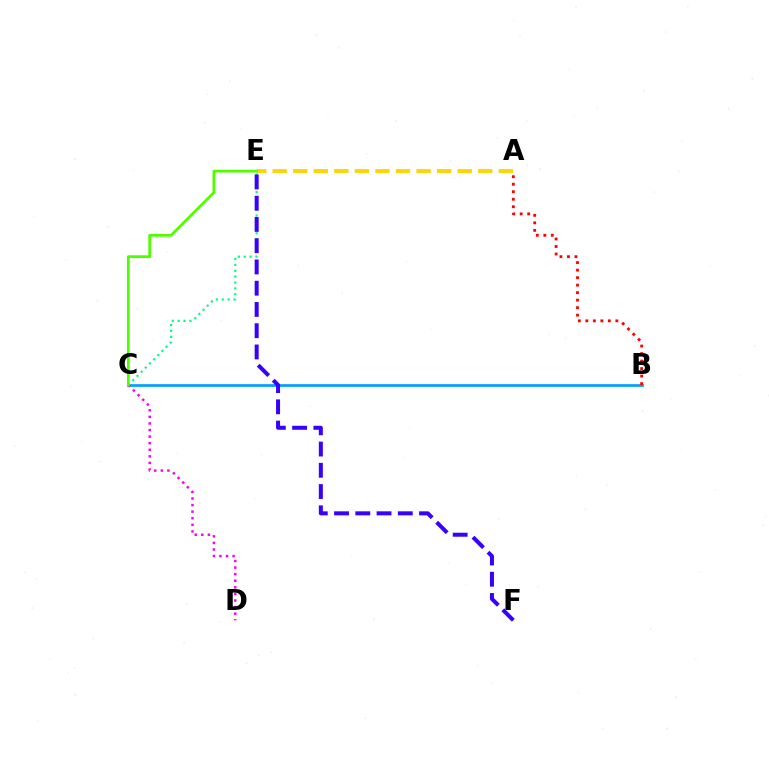{('A', 'E'): [{'color': '#ffd500', 'line_style': 'dashed', 'thickness': 2.79}], ('B', 'C'): [{'color': '#009eff', 'line_style': 'solid', 'thickness': 1.92}], ('C', 'E'): [{'color': '#00ff86', 'line_style': 'dotted', 'thickness': 1.6}, {'color': '#4fff00', 'line_style': 'solid', 'thickness': 2.0}], ('A', 'B'): [{'color': '#ff0000', 'line_style': 'dotted', 'thickness': 2.04}], ('C', 'D'): [{'color': '#ff00ed', 'line_style': 'dotted', 'thickness': 1.79}], ('E', 'F'): [{'color': '#3700ff', 'line_style': 'dashed', 'thickness': 2.89}]}